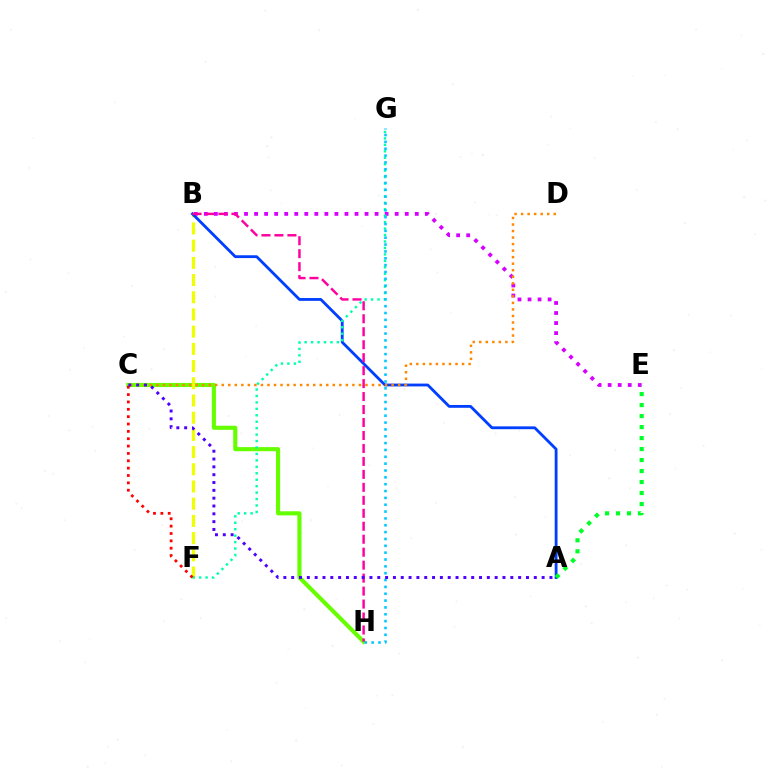{('B', 'E'): [{'color': '#d600ff', 'line_style': 'dotted', 'thickness': 2.73}], ('C', 'H'): [{'color': '#66ff00', 'line_style': 'solid', 'thickness': 2.96}], ('B', 'F'): [{'color': '#eeff00', 'line_style': 'dashed', 'thickness': 2.34}], ('A', 'B'): [{'color': '#003fff', 'line_style': 'solid', 'thickness': 2.03}], ('F', 'G'): [{'color': '#00ffaf', 'line_style': 'dotted', 'thickness': 1.75}], ('A', 'E'): [{'color': '#00ff27', 'line_style': 'dotted', 'thickness': 2.99}], ('G', 'H'): [{'color': '#00c7ff', 'line_style': 'dotted', 'thickness': 1.86}], ('B', 'H'): [{'color': '#ff00a0', 'line_style': 'dashed', 'thickness': 1.76}], ('C', 'D'): [{'color': '#ff8800', 'line_style': 'dotted', 'thickness': 1.77}], ('C', 'F'): [{'color': '#ff0000', 'line_style': 'dotted', 'thickness': 2.0}], ('A', 'C'): [{'color': '#4f00ff', 'line_style': 'dotted', 'thickness': 2.13}]}